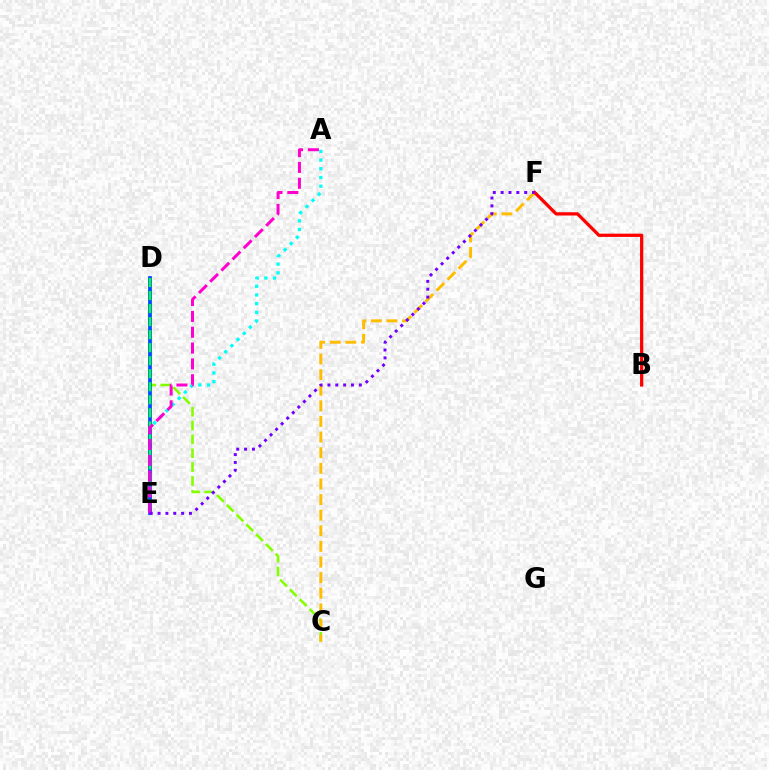{('C', 'D'): [{'color': '#84ff00', 'line_style': 'dashed', 'thickness': 1.88}], ('A', 'E'): [{'color': '#00fff6', 'line_style': 'dotted', 'thickness': 2.36}, {'color': '#ff00cf', 'line_style': 'dashed', 'thickness': 2.15}], ('C', 'F'): [{'color': '#ffbd00', 'line_style': 'dashed', 'thickness': 2.12}], ('D', 'E'): [{'color': '#004bff', 'line_style': 'solid', 'thickness': 2.7}, {'color': '#00ff39', 'line_style': 'dashed', 'thickness': 1.77}], ('B', 'F'): [{'color': '#ff0000', 'line_style': 'solid', 'thickness': 2.34}], ('E', 'F'): [{'color': '#7200ff', 'line_style': 'dotted', 'thickness': 2.13}]}